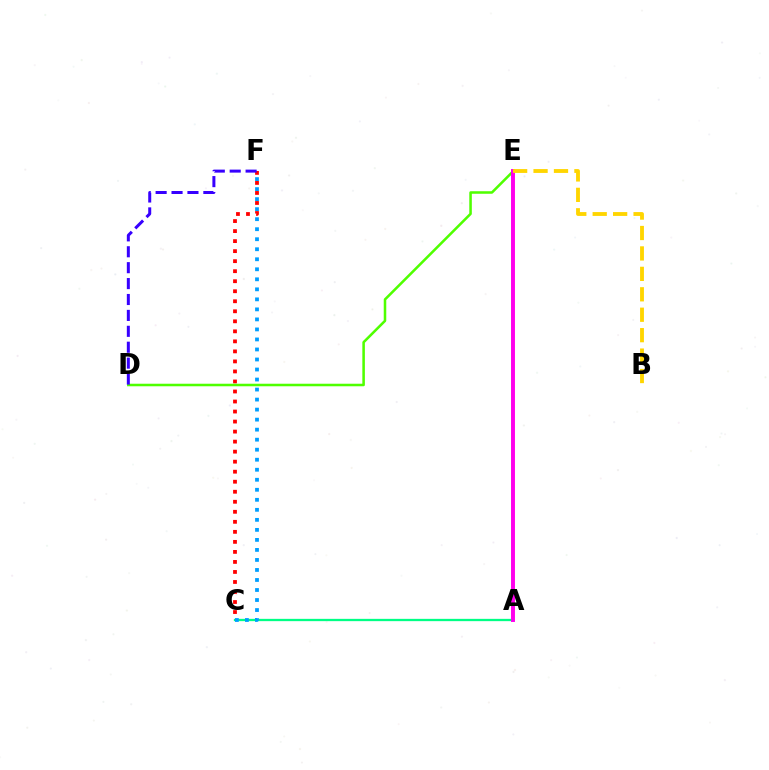{('C', 'F'): [{'color': '#ff0000', 'line_style': 'dotted', 'thickness': 2.72}, {'color': '#009eff', 'line_style': 'dotted', 'thickness': 2.72}], ('A', 'C'): [{'color': '#00ff86', 'line_style': 'solid', 'thickness': 1.65}], ('D', 'E'): [{'color': '#4fff00', 'line_style': 'solid', 'thickness': 1.83}], ('A', 'E'): [{'color': '#ff00ed', 'line_style': 'solid', 'thickness': 2.83}], ('B', 'E'): [{'color': '#ffd500', 'line_style': 'dashed', 'thickness': 2.78}], ('D', 'F'): [{'color': '#3700ff', 'line_style': 'dashed', 'thickness': 2.16}]}